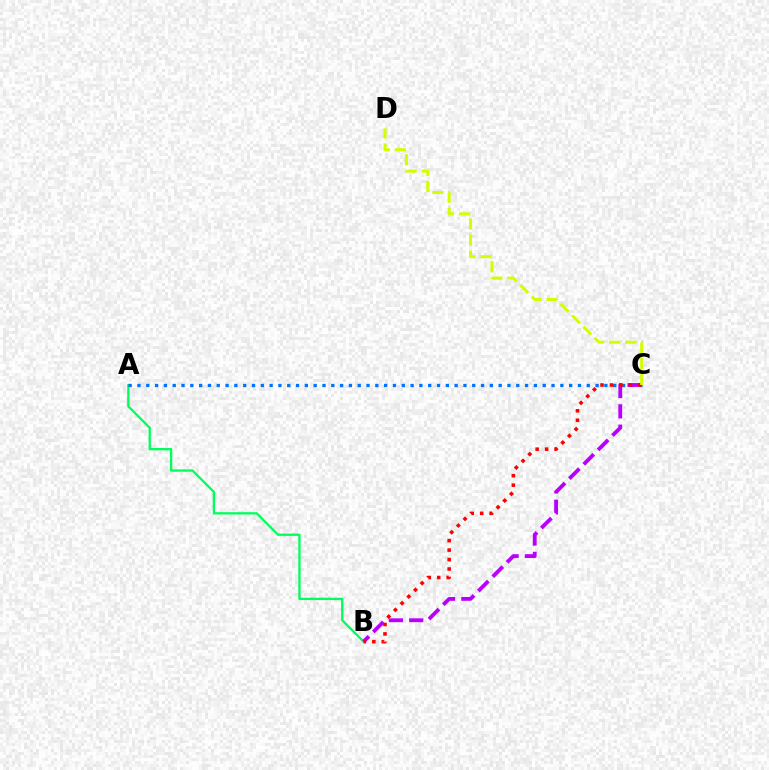{('A', 'B'): [{'color': '#00ff5c', 'line_style': 'solid', 'thickness': 1.67}], ('A', 'C'): [{'color': '#0074ff', 'line_style': 'dotted', 'thickness': 2.39}], ('B', 'C'): [{'color': '#b900ff', 'line_style': 'dashed', 'thickness': 2.76}, {'color': '#ff0000', 'line_style': 'dotted', 'thickness': 2.57}], ('C', 'D'): [{'color': '#d1ff00', 'line_style': 'dashed', 'thickness': 2.18}]}